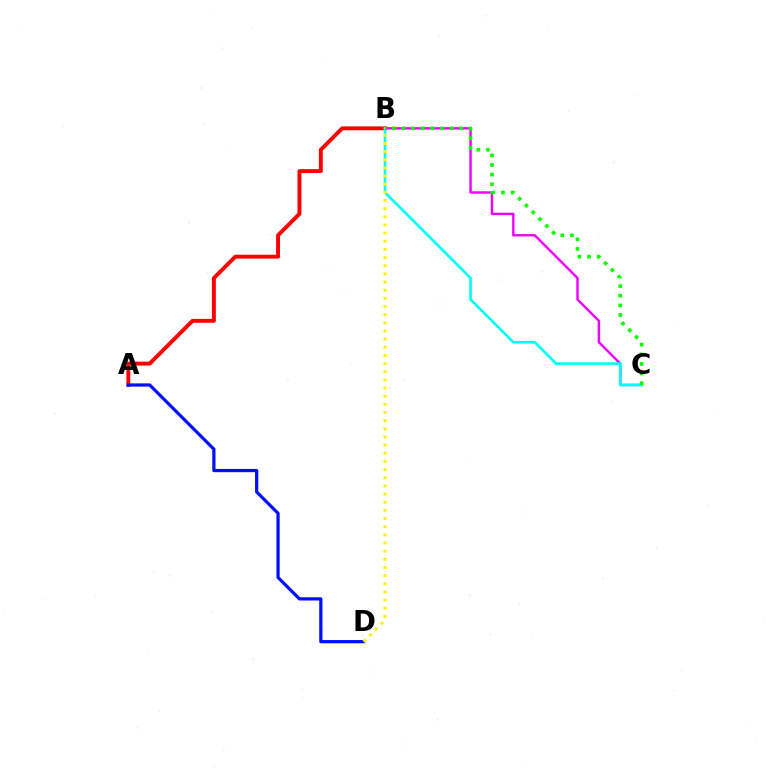{('A', 'B'): [{'color': '#ff0000', 'line_style': 'solid', 'thickness': 2.82}], ('A', 'D'): [{'color': '#0010ff', 'line_style': 'solid', 'thickness': 2.32}], ('B', 'C'): [{'color': '#ee00ff', 'line_style': 'solid', 'thickness': 1.73}, {'color': '#00fff6', 'line_style': 'solid', 'thickness': 1.89}, {'color': '#08ff00', 'line_style': 'dotted', 'thickness': 2.62}], ('B', 'D'): [{'color': '#fcf500', 'line_style': 'dotted', 'thickness': 2.22}]}